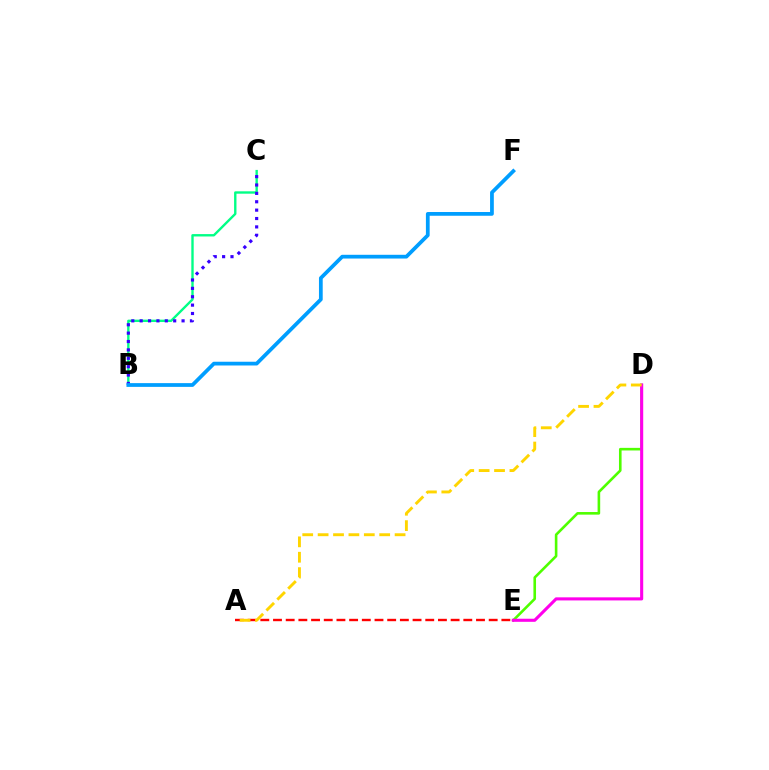{('D', 'E'): [{'color': '#4fff00', 'line_style': 'solid', 'thickness': 1.88}, {'color': '#ff00ed', 'line_style': 'solid', 'thickness': 2.22}], ('A', 'E'): [{'color': '#ff0000', 'line_style': 'dashed', 'thickness': 1.72}], ('B', 'C'): [{'color': '#00ff86', 'line_style': 'solid', 'thickness': 1.71}, {'color': '#3700ff', 'line_style': 'dotted', 'thickness': 2.28}], ('B', 'F'): [{'color': '#009eff', 'line_style': 'solid', 'thickness': 2.7}], ('A', 'D'): [{'color': '#ffd500', 'line_style': 'dashed', 'thickness': 2.09}]}